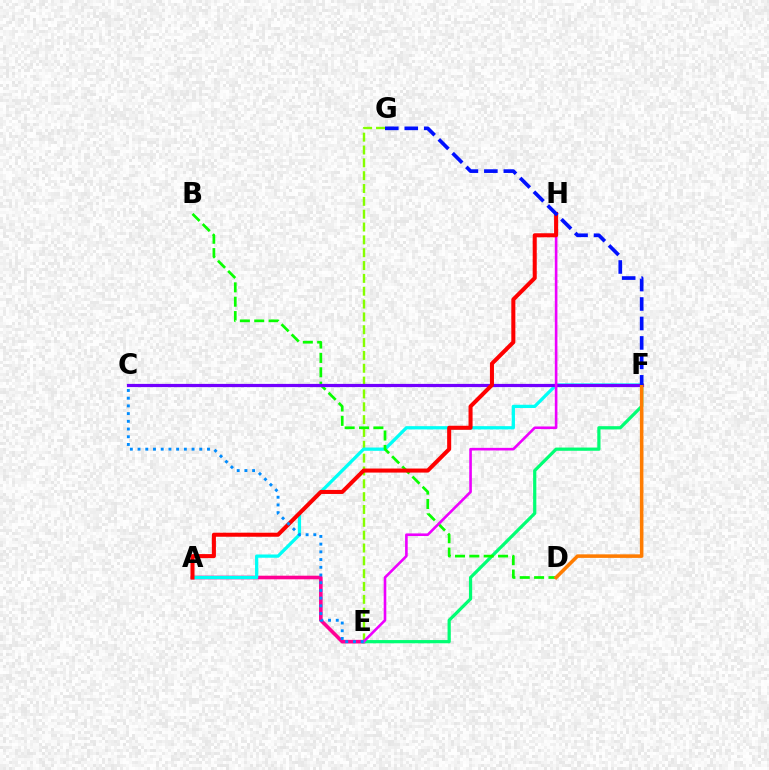{('E', 'G'): [{'color': '#84ff00', 'line_style': 'dashed', 'thickness': 1.74}], ('C', 'F'): [{'color': '#fcf500', 'line_style': 'dotted', 'thickness': 1.97}, {'color': '#7200ff', 'line_style': 'solid', 'thickness': 2.31}], ('A', 'E'): [{'color': '#ff0094', 'line_style': 'solid', 'thickness': 2.6}], ('A', 'F'): [{'color': '#00fff6', 'line_style': 'solid', 'thickness': 2.35}], ('E', 'F'): [{'color': '#00ff74', 'line_style': 'solid', 'thickness': 2.32}], ('B', 'D'): [{'color': '#08ff00', 'line_style': 'dashed', 'thickness': 1.95}], ('E', 'H'): [{'color': '#ee00ff', 'line_style': 'solid', 'thickness': 1.88}], ('D', 'F'): [{'color': '#ff7c00', 'line_style': 'solid', 'thickness': 2.56}], ('A', 'H'): [{'color': '#ff0000', 'line_style': 'solid', 'thickness': 2.91}], ('F', 'G'): [{'color': '#0010ff', 'line_style': 'dashed', 'thickness': 2.64}], ('C', 'E'): [{'color': '#008cff', 'line_style': 'dotted', 'thickness': 2.1}]}